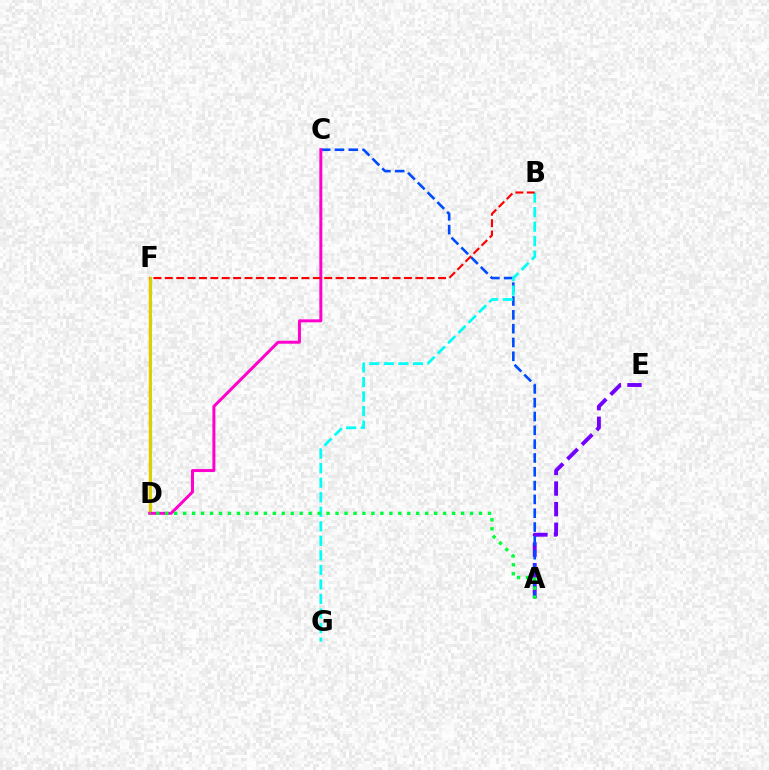{('D', 'F'): [{'color': '#84ff00', 'line_style': 'solid', 'thickness': 2.21}, {'color': '#ffbd00', 'line_style': 'solid', 'thickness': 1.73}], ('A', 'E'): [{'color': '#7200ff', 'line_style': 'dashed', 'thickness': 2.8}], ('A', 'C'): [{'color': '#004bff', 'line_style': 'dashed', 'thickness': 1.88}], ('C', 'D'): [{'color': '#ff00cf', 'line_style': 'solid', 'thickness': 2.15}], ('B', 'G'): [{'color': '#00fff6', 'line_style': 'dashed', 'thickness': 1.98}], ('A', 'D'): [{'color': '#00ff39', 'line_style': 'dotted', 'thickness': 2.44}], ('B', 'F'): [{'color': '#ff0000', 'line_style': 'dashed', 'thickness': 1.55}]}